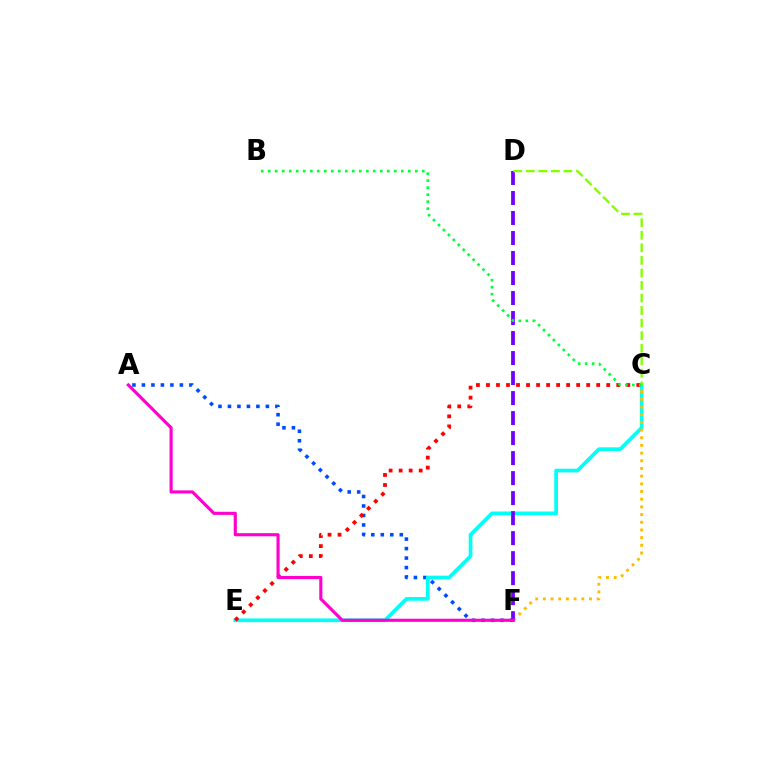{('A', 'F'): [{'color': '#004bff', 'line_style': 'dotted', 'thickness': 2.58}, {'color': '#ff00cf', 'line_style': 'solid', 'thickness': 2.25}], ('C', 'E'): [{'color': '#00fff6', 'line_style': 'solid', 'thickness': 2.66}, {'color': '#ff0000', 'line_style': 'dotted', 'thickness': 2.72}], ('C', 'F'): [{'color': '#ffbd00', 'line_style': 'dotted', 'thickness': 2.09}], ('D', 'F'): [{'color': '#7200ff', 'line_style': 'dashed', 'thickness': 2.72}], ('C', 'D'): [{'color': '#84ff00', 'line_style': 'dashed', 'thickness': 1.7}], ('B', 'C'): [{'color': '#00ff39', 'line_style': 'dotted', 'thickness': 1.9}]}